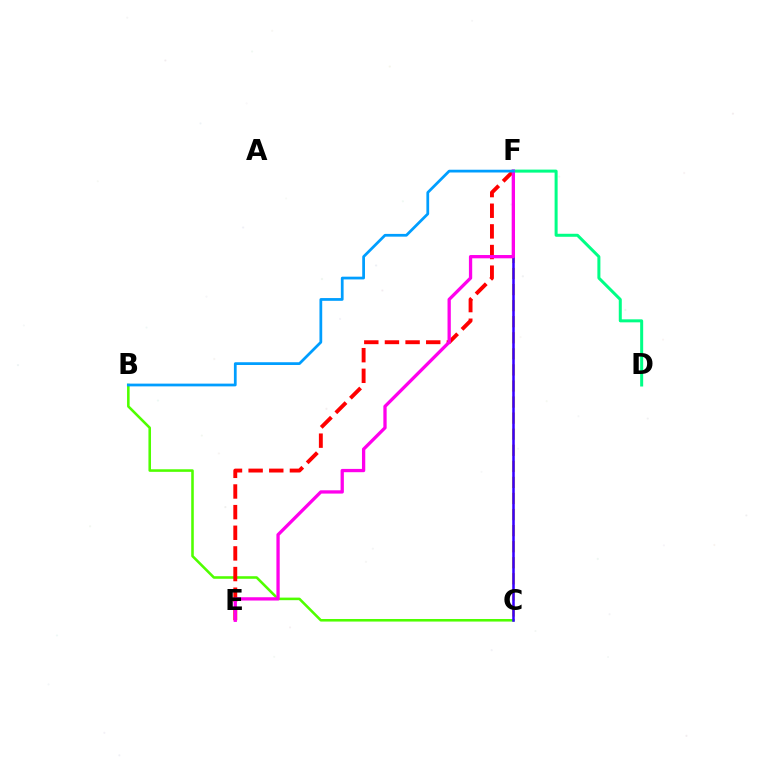{('C', 'F'): [{'color': '#ffd500', 'line_style': 'dashed', 'thickness': 2.18}, {'color': '#3700ff', 'line_style': 'solid', 'thickness': 1.82}], ('B', 'C'): [{'color': '#4fff00', 'line_style': 'solid', 'thickness': 1.85}], ('E', 'F'): [{'color': '#ff0000', 'line_style': 'dashed', 'thickness': 2.8}, {'color': '#ff00ed', 'line_style': 'solid', 'thickness': 2.37}], ('D', 'F'): [{'color': '#00ff86', 'line_style': 'solid', 'thickness': 2.17}], ('B', 'F'): [{'color': '#009eff', 'line_style': 'solid', 'thickness': 1.98}]}